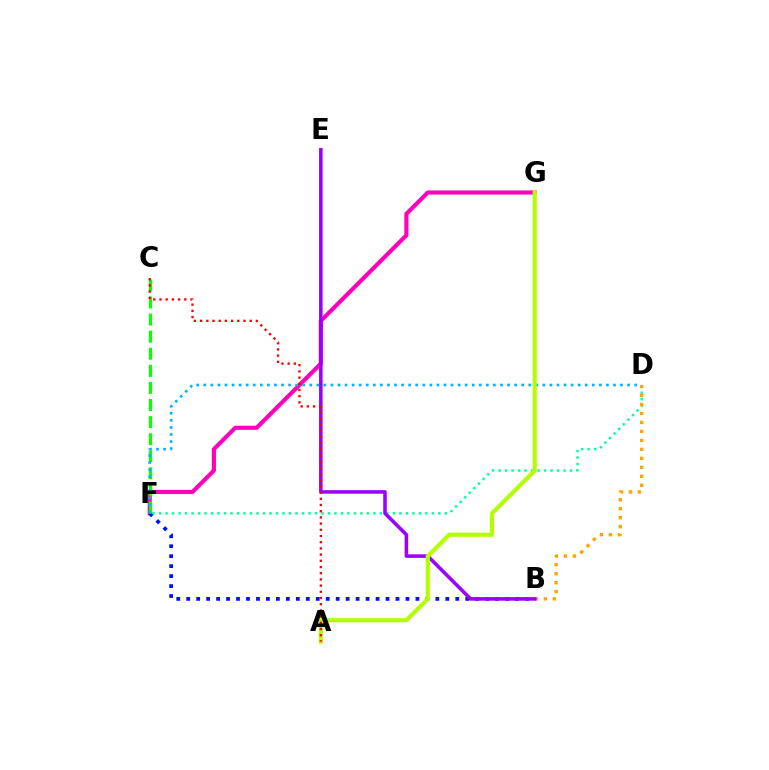{('F', 'G'): [{'color': '#ff00bd', 'line_style': 'solid', 'thickness': 2.97}], ('B', 'F'): [{'color': '#0010ff', 'line_style': 'dotted', 'thickness': 2.71}], ('D', 'F'): [{'color': '#00ff9d', 'line_style': 'dotted', 'thickness': 1.76}, {'color': '#00b5ff', 'line_style': 'dotted', 'thickness': 1.92}], ('C', 'F'): [{'color': '#08ff00', 'line_style': 'dashed', 'thickness': 2.32}], ('B', 'D'): [{'color': '#ffa500', 'line_style': 'dotted', 'thickness': 2.44}], ('B', 'E'): [{'color': '#9b00ff', 'line_style': 'solid', 'thickness': 2.56}], ('A', 'G'): [{'color': '#b3ff00', 'line_style': 'solid', 'thickness': 2.98}], ('A', 'C'): [{'color': '#ff0000', 'line_style': 'dotted', 'thickness': 1.68}]}